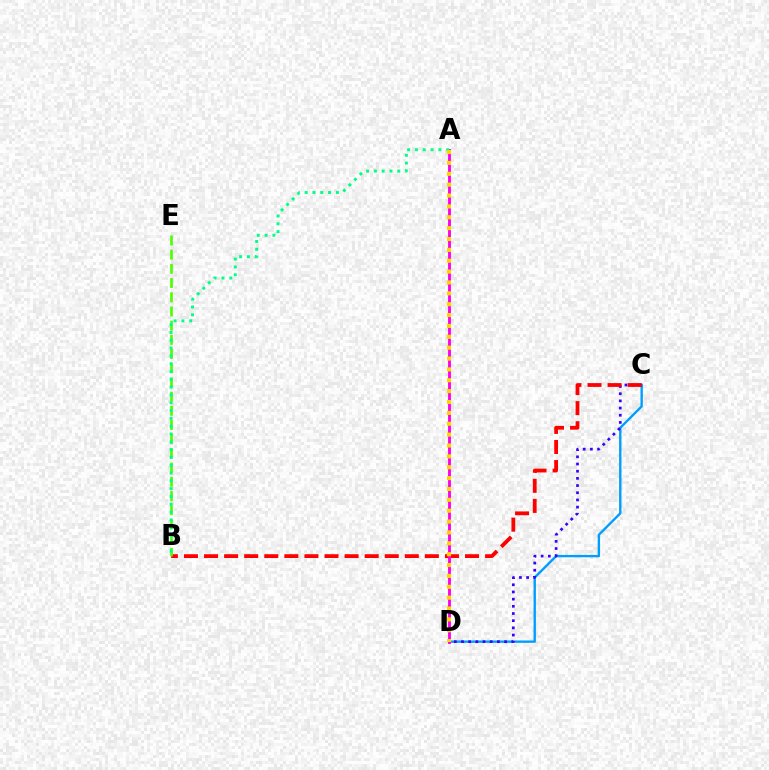{('C', 'D'): [{'color': '#009eff', 'line_style': 'solid', 'thickness': 1.71}, {'color': '#3700ff', 'line_style': 'dotted', 'thickness': 1.95}], ('B', 'C'): [{'color': '#ff0000', 'line_style': 'dashed', 'thickness': 2.73}], ('A', 'D'): [{'color': '#ff00ed', 'line_style': 'solid', 'thickness': 2.06}, {'color': '#ffd500', 'line_style': 'dotted', 'thickness': 2.95}], ('B', 'E'): [{'color': '#4fff00', 'line_style': 'dashed', 'thickness': 1.93}], ('A', 'B'): [{'color': '#00ff86', 'line_style': 'dotted', 'thickness': 2.12}]}